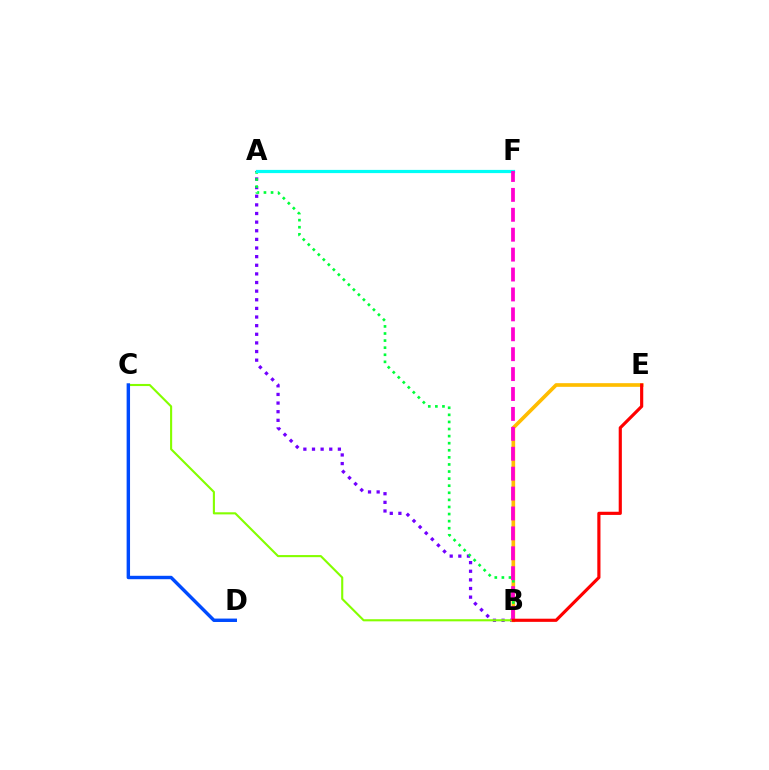{('A', 'B'): [{'color': '#7200ff', 'line_style': 'dotted', 'thickness': 2.34}, {'color': '#00ff39', 'line_style': 'dotted', 'thickness': 1.93}], ('B', 'C'): [{'color': '#84ff00', 'line_style': 'solid', 'thickness': 1.52}], ('B', 'E'): [{'color': '#ffbd00', 'line_style': 'solid', 'thickness': 2.64}, {'color': '#ff0000', 'line_style': 'solid', 'thickness': 2.27}], ('A', 'F'): [{'color': '#00fff6', 'line_style': 'solid', 'thickness': 2.31}], ('C', 'D'): [{'color': '#004bff', 'line_style': 'solid', 'thickness': 2.46}], ('B', 'F'): [{'color': '#ff00cf', 'line_style': 'dashed', 'thickness': 2.71}]}